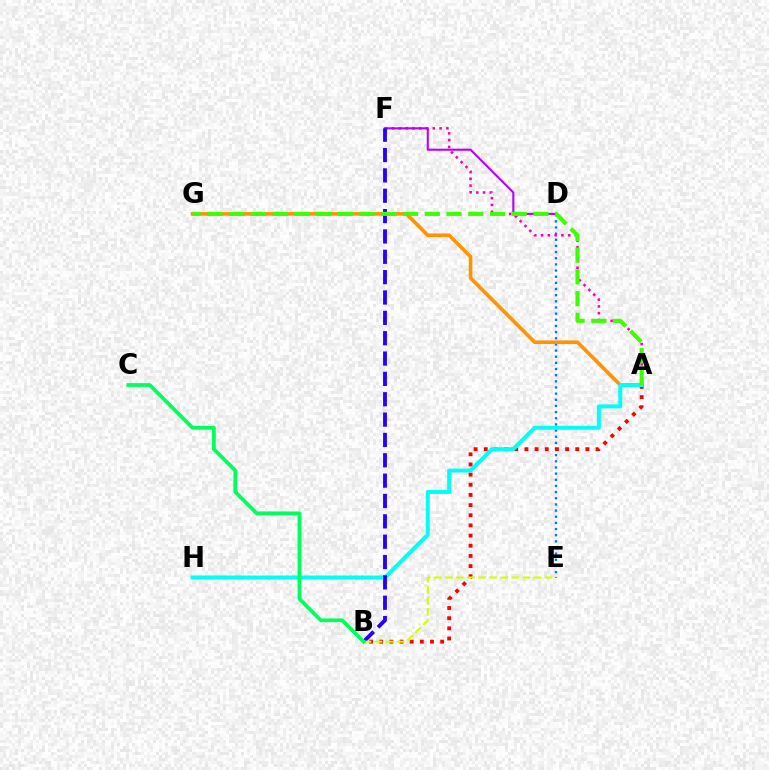{('D', 'E'): [{'color': '#0074ff', 'line_style': 'dotted', 'thickness': 1.67}], ('A', 'G'): [{'color': '#ff9400', 'line_style': 'solid', 'thickness': 2.61}, {'color': '#3dff00', 'line_style': 'dashed', 'thickness': 2.95}], ('A', 'F'): [{'color': '#ff00ac', 'line_style': 'dotted', 'thickness': 1.84}], ('D', 'F'): [{'color': '#b900ff', 'line_style': 'solid', 'thickness': 1.5}], ('A', 'B'): [{'color': '#ff0000', 'line_style': 'dotted', 'thickness': 2.76}], ('A', 'H'): [{'color': '#00fff6', 'line_style': 'solid', 'thickness': 2.86}], ('B', 'F'): [{'color': '#2500ff', 'line_style': 'dashed', 'thickness': 2.76}], ('B', 'E'): [{'color': '#d1ff00', 'line_style': 'dashed', 'thickness': 1.51}], ('B', 'C'): [{'color': '#00ff5c', 'line_style': 'solid', 'thickness': 2.7}]}